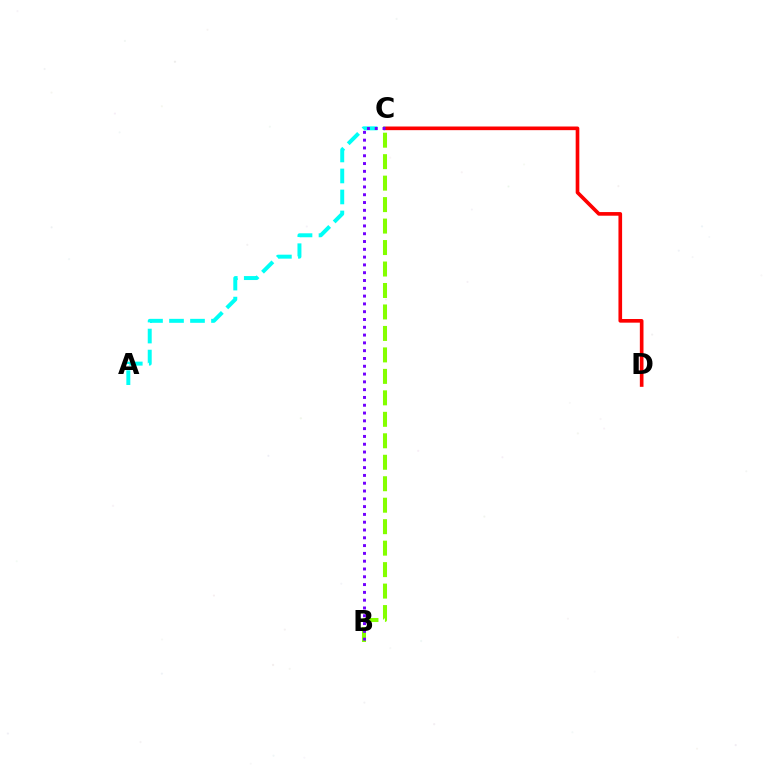{('C', 'D'): [{'color': '#ff0000', 'line_style': 'solid', 'thickness': 2.63}], ('A', 'C'): [{'color': '#00fff6', 'line_style': 'dashed', 'thickness': 2.85}], ('B', 'C'): [{'color': '#84ff00', 'line_style': 'dashed', 'thickness': 2.92}, {'color': '#7200ff', 'line_style': 'dotted', 'thickness': 2.12}]}